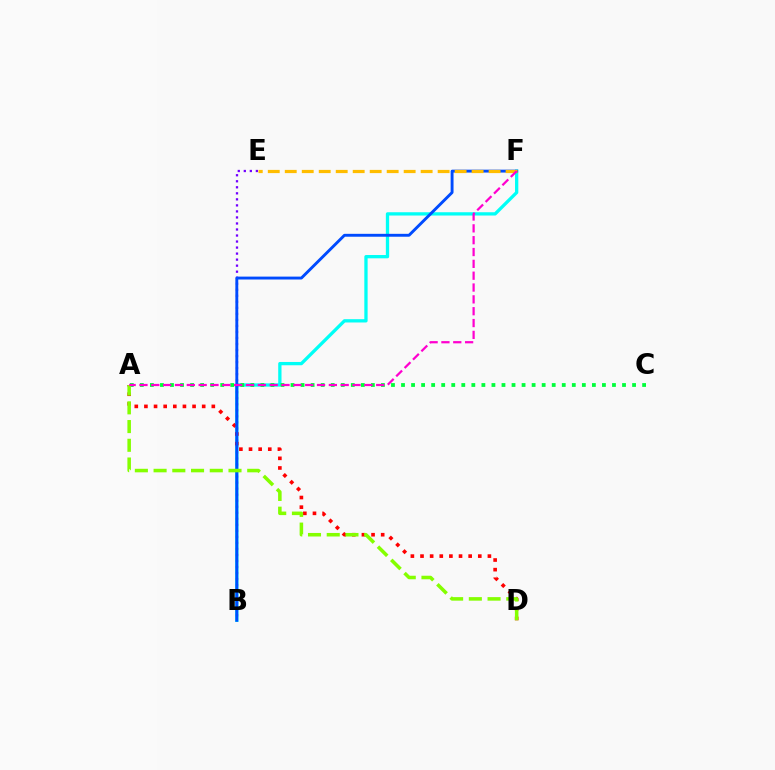{('B', 'F'): [{'color': '#00fff6', 'line_style': 'solid', 'thickness': 2.37}, {'color': '#004bff', 'line_style': 'solid', 'thickness': 2.08}], ('A', 'D'): [{'color': '#ff0000', 'line_style': 'dotted', 'thickness': 2.62}, {'color': '#84ff00', 'line_style': 'dashed', 'thickness': 2.54}], ('B', 'E'): [{'color': '#7200ff', 'line_style': 'dotted', 'thickness': 1.64}], ('A', 'C'): [{'color': '#00ff39', 'line_style': 'dotted', 'thickness': 2.73}], ('E', 'F'): [{'color': '#ffbd00', 'line_style': 'dashed', 'thickness': 2.31}], ('A', 'F'): [{'color': '#ff00cf', 'line_style': 'dashed', 'thickness': 1.61}]}